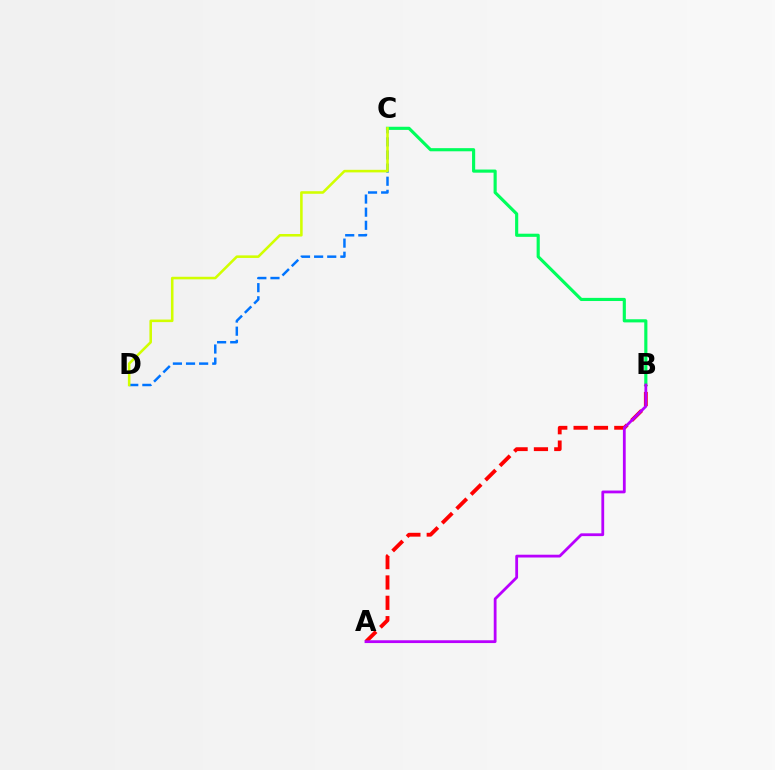{('A', 'B'): [{'color': '#ff0000', 'line_style': 'dashed', 'thickness': 2.76}, {'color': '#b900ff', 'line_style': 'solid', 'thickness': 2.01}], ('C', 'D'): [{'color': '#0074ff', 'line_style': 'dashed', 'thickness': 1.78}, {'color': '#d1ff00', 'line_style': 'solid', 'thickness': 1.85}], ('B', 'C'): [{'color': '#00ff5c', 'line_style': 'solid', 'thickness': 2.26}]}